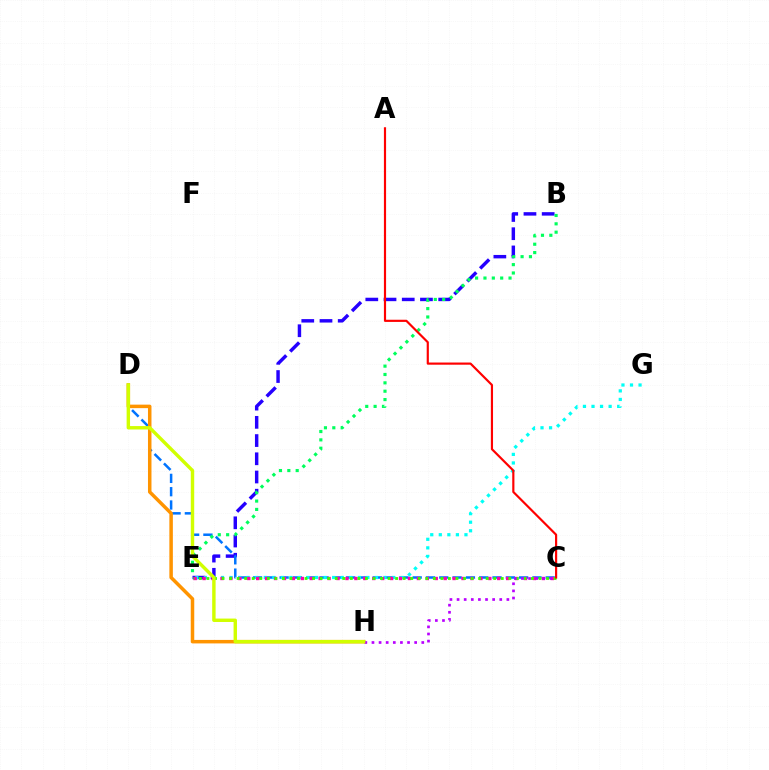{('B', 'E'): [{'color': '#2500ff', 'line_style': 'dashed', 'thickness': 2.48}, {'color': '#00ff5c', 'line_style': 'dotted', 'thickness': 2.27}], ('C', 'D'): [{'color': '#0074ff', 'line_style': 'dashed', 'thickness': 1.81}], ('E', 'G'): [{'color': '#00fff6', 'line_style': 'dotted', 'thickness': 2.32}], ('C', 'E'): [{'color': '#ff00ac', 'line_style': 'dotted', 'thickness': 2.43}, {'color': '#3dff00', 'line_style': 'dotted', 'thickness': 2.05}], ('D', 'H'): [{'color': '#ff9400', 'line_style': 'solid', 'thickness': 2.52}, {'color': '#d1ff00', 'line_style': 'solid', 'thickness': 2.47}], ('C', 'H'): [{'color': '#b900ff', 'line_style': 'dotted', 'thickness': 1.93}], ('A', 'C'): [{'color': '#ff0000', 'line_style': 'solid', 'thickness': 1.56}]}